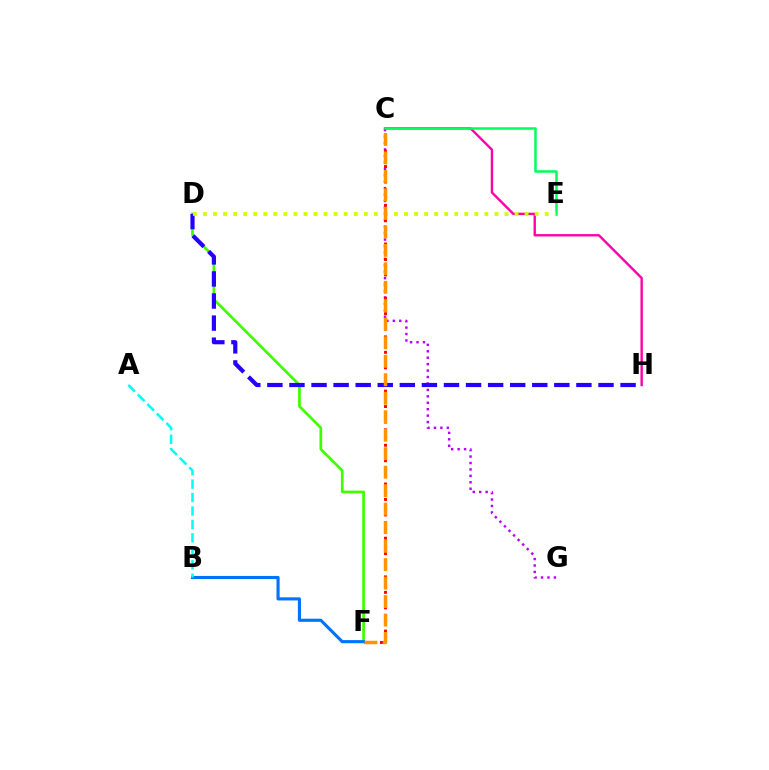{('C', 'G'): [{'color': '#b900ff', 'line_style': 'dotted', 'thickness': 1.75}], ('C', 'F'): [{'color': '#ff0000', 'line_style': 'dotted', 'thickness': 2.1}, {'color': '#ff9400', 'line_style': 'dashed', 'thickness': 2.51}], ('D', 'F'): [{'color': '#3dff00', 'line_style': 'solid', 'thickness': 1.94}], ('D', 'H'): [{'color': '#2500ff', 'line_style': 'dashed', 'thickness': 3.0}], ('C', 'H'): [{'color': '#ff00ac', 'line_style': 'solid', 'thickness': 1.73}], ('C', 'E'): [{'color': '#00ff5c', 'line_style': 'solid', 'thickness': 1.81}], ('B', 'F'): [{'color': '#0074ff', 'line_style': 'solid', 'thickness': 2.25}], ('D', 'E'): [{'color': '#d1ff00', 'line_style': 'dotted', 'thickness': 2.73}], ('A', 'B'): [{'color': '#00fff6', 'line_style': 'dashed', 'thickness': 1.83}]}